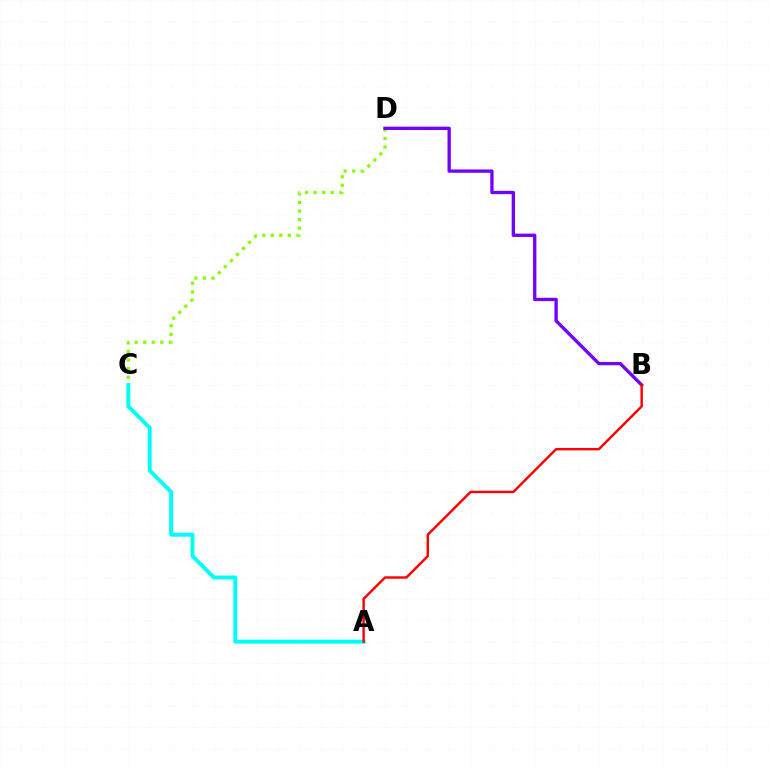{('C', 'D'): [{'color': '#84ff00', 'line_style': 'dotted', 'thickness': 2.33}], ('A', 'C'): [{'color': '#00fff6', 'line_style': 'solid', 'thickness': 2.82}], ('B', 'D'): [{'color': '#7200ff', 'line_style': 'solid', 'thickness': 2.38}], ('A', 'B'): [{'color': '#ff0000', 'line_style': 'solid', 'thickness': 1.74}]}